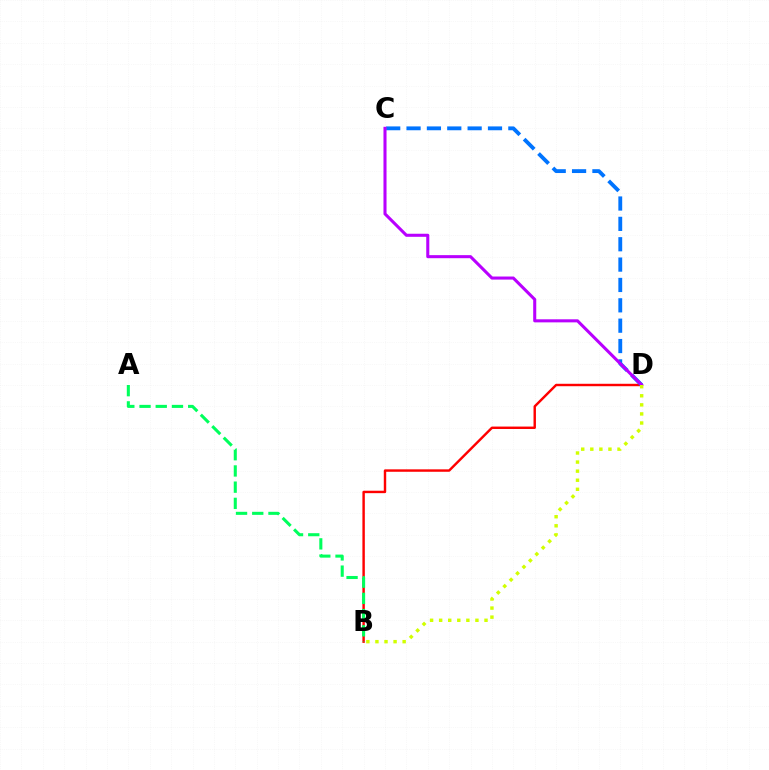{('B', 'D'): [{'color': '#ff0000', 'line_style': 'solid', 'thickness': 1.75}, {'color': '#d1ff00', 'line_style': 'dotted', 'thickness': 2.46}], ('C', 'D'): [{'color': '#0074ff', 'line_style': 'dashed', 'thickness': 2.77}, {'color': '#b900ff', 'line_style': 'solid', 'thickness': 2.21}], ('A', 'B'): [{'color': '#00ff5c', 'line_style': 'dashed', 'thickness': 2.2}]}